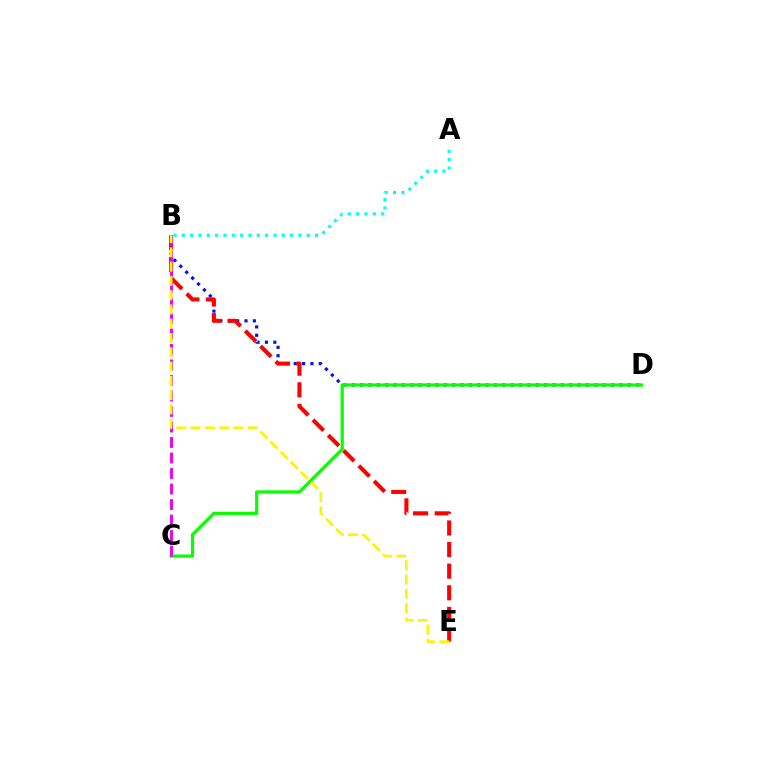{('B', 'D'): [{'color': '#0010ff', 'line_style': 'dotted', 'thickness': 2.27}], ('B', 'E'): [{'color': '#ff0000', 'line_style': 'dashed', 'thickness': 2.94}, {'color': '#fcf500', 'line_style': 'dashed', 'thickness': 1.94}], ('C', 'D'): [{'color': '#08ff00', 'line_style': 'solid', 'thickness': 2.31}], ('B', 'C'): [{'color': '#ee00ff', 'line_style': 'dashed', 'thickness': 2.11}], ('A', 'B'): [{'color': '#00fff6', 'line_style': 'dotted', 'thickness': 2.26}]}